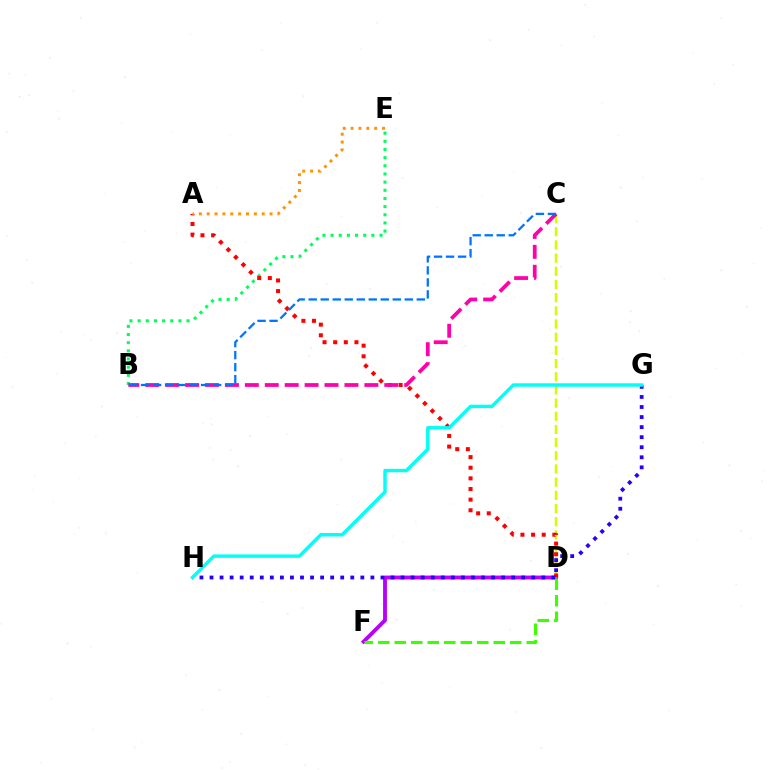{('D', 'F'): [{'color': '#b900ff', 'line_style': 'solid', 'thickness': 2.78}, {'color': '#3dff00', 'line_style': 'dashed', 'thickness': 2.24}], ('C', 'D'): [{'color': '#d1ff00', 'line_style': 'dashed', 'thickness': 1.79}], ('B', 'E'): [{'color': '#00ff5c', 'line_style': 'dotted', 'thickness': 2.22}], ('A', 'D'): [{'color': '#ff0000', 'line_style': 'dotted', 'thickness': 2.89}], ('G', 'H'): [{'color': '#2500ff', 'line_style': 'dotted', 'thickness': 2.73}, {'color': '#00fff6', 'line_style': 'solid', 'thickness': 2.45}], ('A', 'E'): [{'color': '#ff9400', 'line_style': 'dotted', 'thickness': 2.14}], ('B', 'C'): [{'color': '#ff00ac', 'line_style': 'dashed', 'thickness': 2.71}, {'color': '#0074ff', 'line_style': 'dashed', 'thickness': 1.63}]}